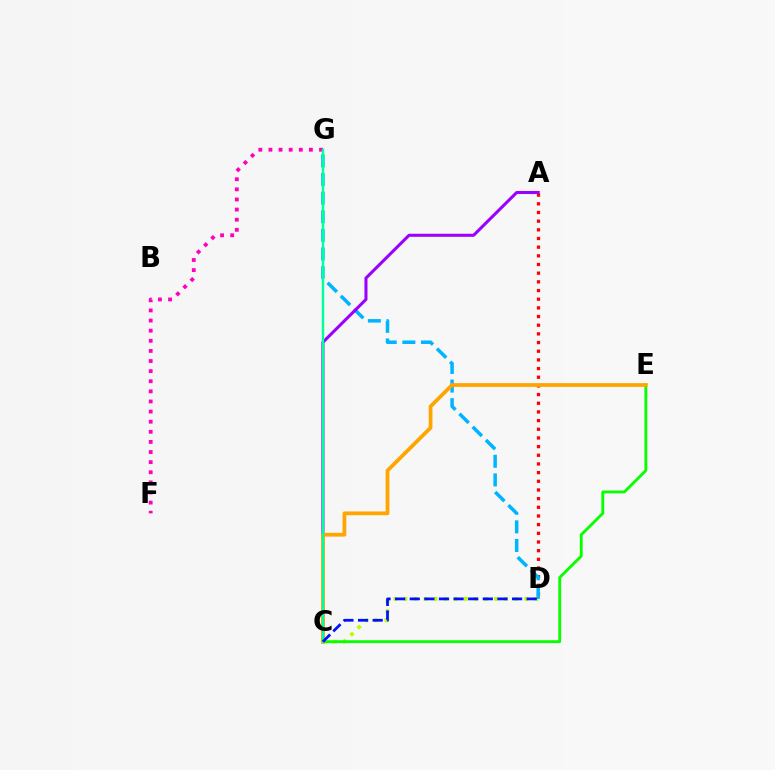{('A', 'D'): [{'color': '#ff0000', 'line_style': 'dotted', 'thickness': 2.36}], ('F', 'G'): [{'color': '#ff00bd', 'line_style': 'dotted', 'thickness': 2.75}], ('C', 'D'): [{'color': '#b3ff00', 'line_style': 'dotted', 'thickness': 2.74}, {'color': '#0010ff', 'line_style': 'dashed', 'thickness': 1.99}], ('D', 'G'): [{'color': '#00b5ff', 'line_style': 'dashed', 'thickness': 2.53}], ('C', 'E'): [{'color': '#08ff00', 'line_style': 'solid', 'thickness': 2.06}, {'color': '#ffa500', 'line_style': 'solid', 'thickness': 2.7}], ('A', 'C'): [{'color': '#9b00ff', 'line_style': 'solid', 'thickness': 2.2}], ('C', 'G'): [{'color': '#00ff9d', 'line_style': 'solid', 'thickness': 1.75}]}